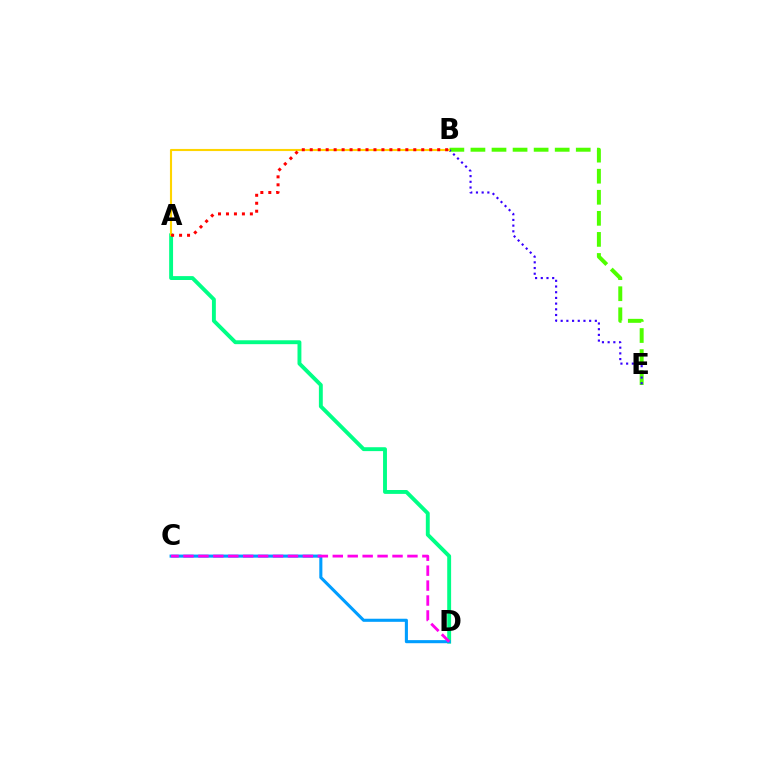{('B', 'E'): [{'color': '#4fff00', 'line_style': 'dashed', 'thickness': 2.86}, {'color': '#3700ff', 'line_style': 'dotted', 'thickness': 1.55}], ('A', 'D'): [{'color': '#00ff86', 'line_style': 'solid', 'thickness': 2.8}], ('C', 'D'): [{'color': '#009eff', 'line_style': 'solid', 'thickness': 2.22}, {'color': '#ff00ed', 'line_style': 'dashed', 'thickness': 2.03}], ('A', 'B'): [{'color': '#ffd500', 'line_style': 'solid', 'thickness': 1.53}, {'color': '#ff0000', 'line_style': 'dotted', 'thickness': 2.16}]}